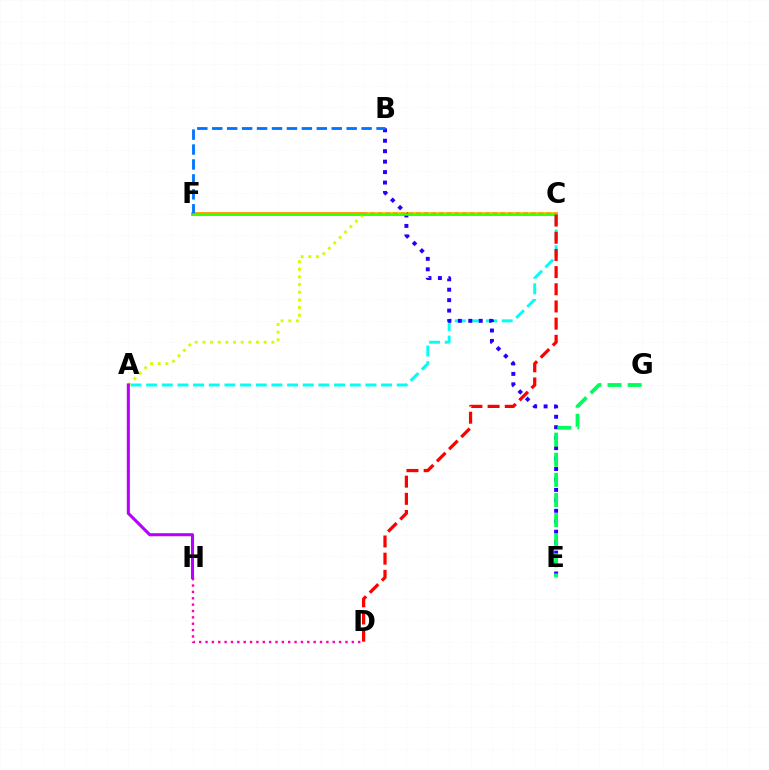{('C', 'F'): [{'color': '#ff9400', 'line_style': 'solid', 'thickness': 2.73}, {'color': '#3dff00', 'line_style': 'solid', 'thickness': 1.81}], ('A', 'C'): [{'color': '#00fff6', 'line_style': 'dashed', 'thickness': 2.13}, {'color': '#d1ff00', 'line_style': 'dotted', 'thickness': 2.08}], ('D', 'H'): [{'color': '#ff00ac', 'line_style': 'dotted', 'thickness': 1.73}], ('B', 'E'): [{'color': '#2500ff', 'line_style': 'dotted', 'thickness': 2.84}], ('B', 'F'): [{'color': '#0074ff', 'line_style': 'dashed', 'thickness': 2.03}], ('A', 'H'): [{'color': '#b900ff', 'line_style': 'solid', 'thickness': 2.21}], ('E', 'G'): [{'color': '#00ff5c', 'line_style': 'dashed', 'thickness': 2.73}], ('C', 'D'): [{'color': '#ff0000', 'line_style': 'dashed', 'thickness': 2.33}]}